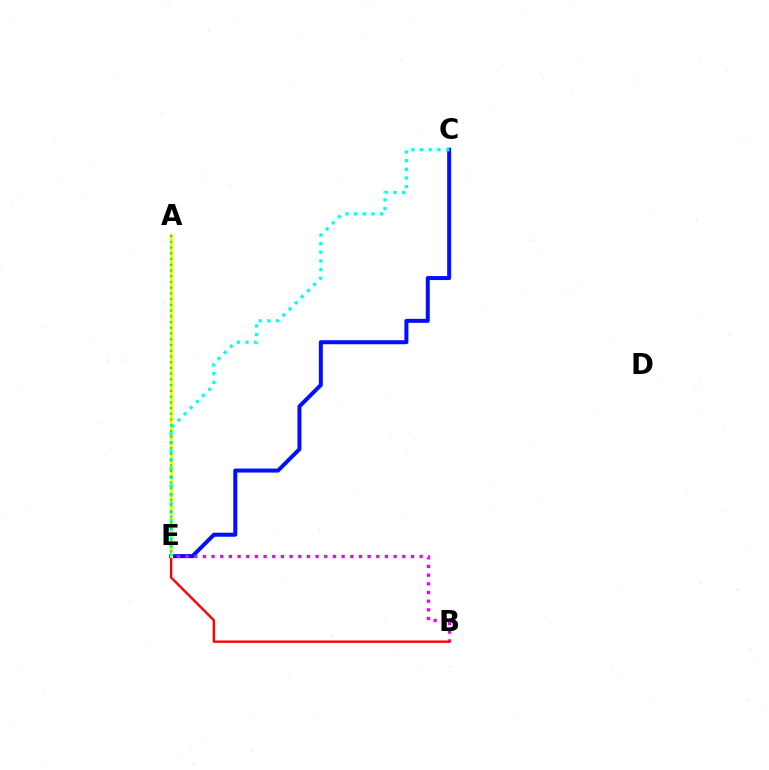{('C', 'E'): [{'color': '#0010ff', 'line_style': 'solid', 'thickness': 2.88}, {'color': '#00fff6', 'line_style': 'dotted', 'thickness': 2.36}], ('B', 'E'): [{'color': '#ee00ff', 'line_style': 'dotted', 'thickness': 2.36}, {'color': '#ff0000', 'line_style': 'solid', 'thickness': 1.72}], ('A', 'E'): [{'color': '#fcf500', 'line_style': 'solid', 'thickness': 2.23}, {'color': '#08ff00', 'line_style': 'dotted', 'thickness': 1.56}]}